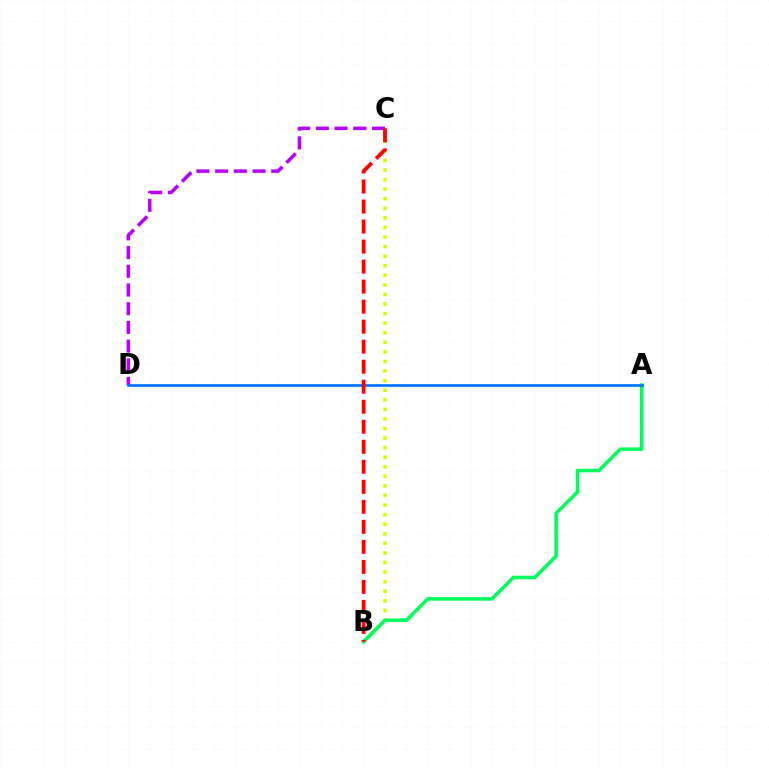{('C', 'D'): [{'color': '#b900ff', 'line_style': 'dashed', 'thickness': 2.54}], ('B', 'C'): [{'color': '#d1ff00', 'line_style': 'dotted', 'thickness': 2.6}, {'color': '#ff0000', 'line_style': 'dashed', 'thickness': 2.72}], ('A', 'B'): [{'color': '#00ff5c', 'line_style': 'solid', 'thickness': 2.56}], ('A', 'D'): [{'color': '#0074ff', 'line_style': 'solid', 'thickness': 1.94}]}